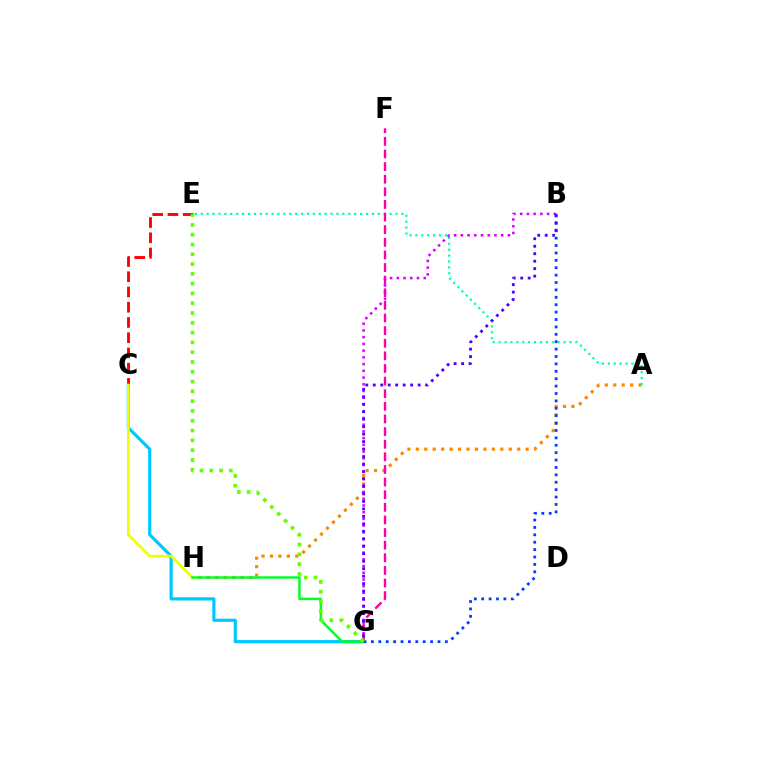{('C', 'G'): [{'color': '#00c7ff', 'line_style': 'solid', 'thickness': 2.29}], ('C', 'E'): [{'color': '#ff0000', 'line_style': 'dashed', 'thickness': 2.07}], ('A', 'H'): [{'color': '#ff8800', 'line_style': 'dotted', 'thickness': 2.29}], ('A', 'E'): [{'color': '#00ffaf', 'line_style': 'dotted', 'thickness': 1.6}], ('F', 'G'): [{'color': '#ff00a0', 'line_style': 'dashed', 'thickness': 1.71}], ('C', 'H'): [{'color': '#eeff00', 'line_style': 'solid', 'thickness': 1.94}], ('G', 'H'): [{'color': '#00ff27', 'line_style': 'solid', 'thickness': 1.78}], ('B', 'G'): [{'color': '#d600ff', 'line_style': 'dotted', 'thickness': 1.83}, {'color': '#003fff', 'line_style': 'dotted', 'thickness': 2.01}, {'color': '#4f00ff', 'line_style': 'dotted', 'thickness': 2.03}], ('E', 'G'): [{'color': '#66ff00', 'line_style': 'dotted', 'thickness': 2.66}]}